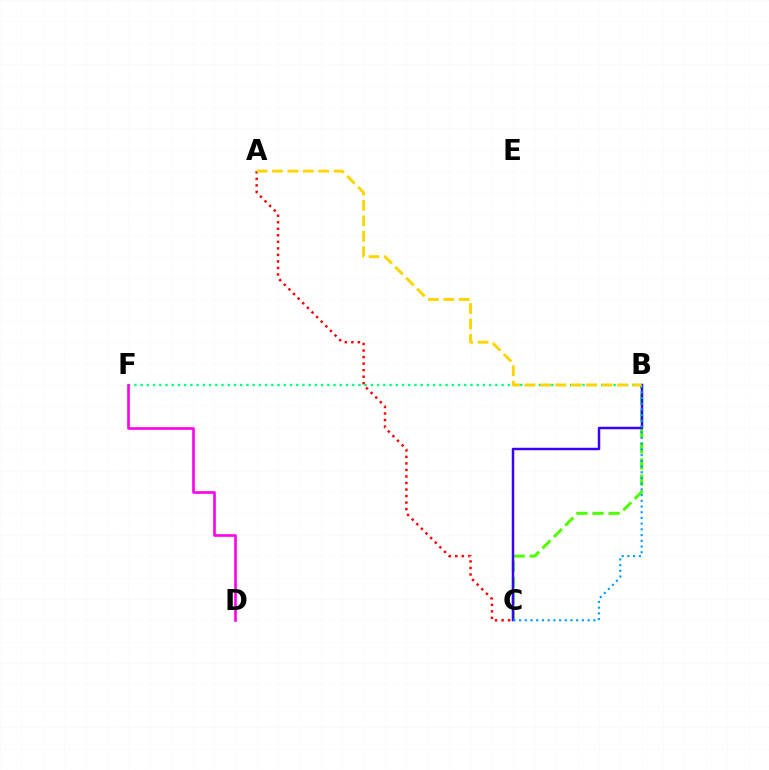{('B', 'F'): [{'color': '#00ff86', 'line_style': 'dotted', 'thickness': 1.69}], ('A', 'C'): [{'color': '#ff0000', 'line_style': 'dotted', 'thickness': 1.77}], ('B', 'C'): [{'color': '#4fff00', 'line_style': 'dashed', 'thickness': 2.19}, {'color': '#3700ff', 'line_style': 'solid', 'thickness': 1.77}, {'color': '#009eff', 'line_style': 'dotted', 'thickness': 1.55}], ('A', 'B'): [{'color': '#ffd500', 'line_style': 'dashed', 'thickness': 2.09}], ('D', 'F'): [{'color': '#ff00ed', 'line_style': 'solid', 'thickness': 1.9}]}